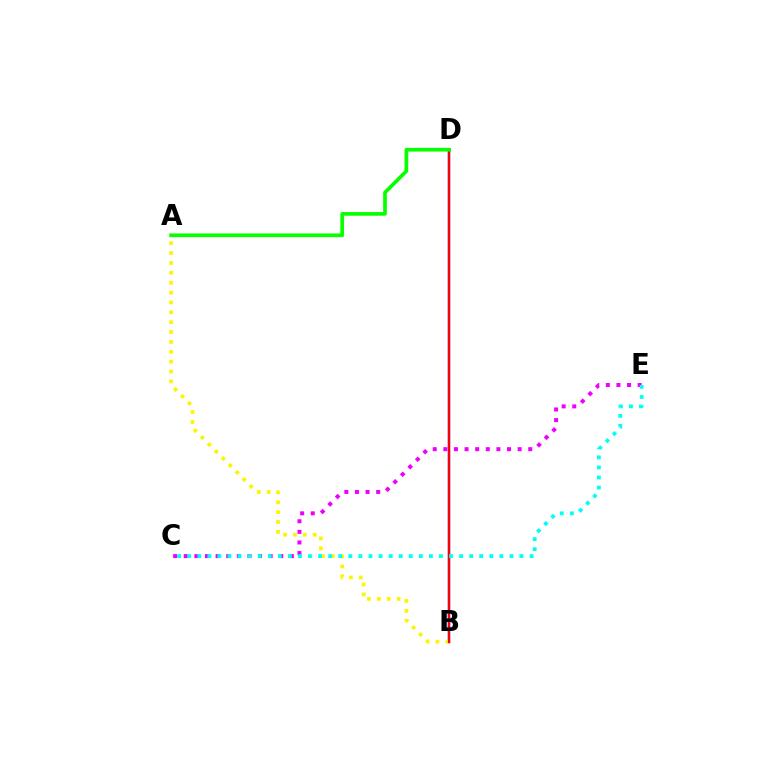{('B', 'D'): [{'color': '#0010ff', 'line_style': 'solid', 'thickness': 1.74}, {'color': '#ff0000', 'line_style': 'solid', 'thickness': 1.57}], ('A', 'B'): [{'color': '#fcf500', 'line_style': 'dotted', 'thickness': 2.68}], ('C', 'E'): [{'color': '#ee00ff', 'line_style': 'dotted', 'thickness': 2.88}, {'color': '#00fff6', 'line_style': 'dotted', 'thickness': 2.74}], ('A', 'D'): [{'color': '#08ff00', 'line_style': 'solid', 'thickness': 2.65}]}